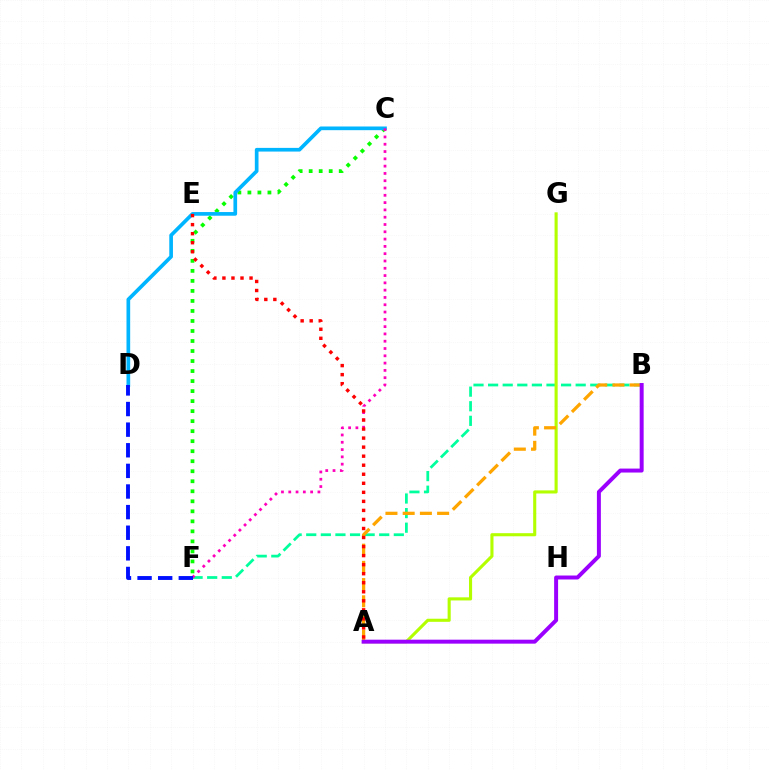{('B', 'F'): [{'color': '#00ff9d', 'line_style': 'dashed', 'thickness': 1.98}], ('A', 'G'): [{'color': '#b3ff00', 'line_style': 'solid', 'thickness': 2.24}], ('C', 'F'): [{'color': '#08ff00', 'line_style': 'dotted', 'thickness': 2.72}, {'color': '#ff00bd', 'line_style': 'dotted', 'thickness': 1.98}], ('C', 'D'): [{'color': '#00b5ff', 'line_style': 'solid', 'thickness': 2.65}], ('A', 'B'): [{'color': '#ffa500', 'line_style': 'dashed', 'thickness': 2.34}, {'color': '#9b00ff', 'line_style': 'solid', 'thickness': 2.85}], ('A', 'E'): [{'color': '#ff0000', 'line_style': 'dotted', 'thickness': 2.46}], ('D', 'F'): [{'color': '#0010ff', 'line_style': 'dashed', 'thickness': 2.8}]}